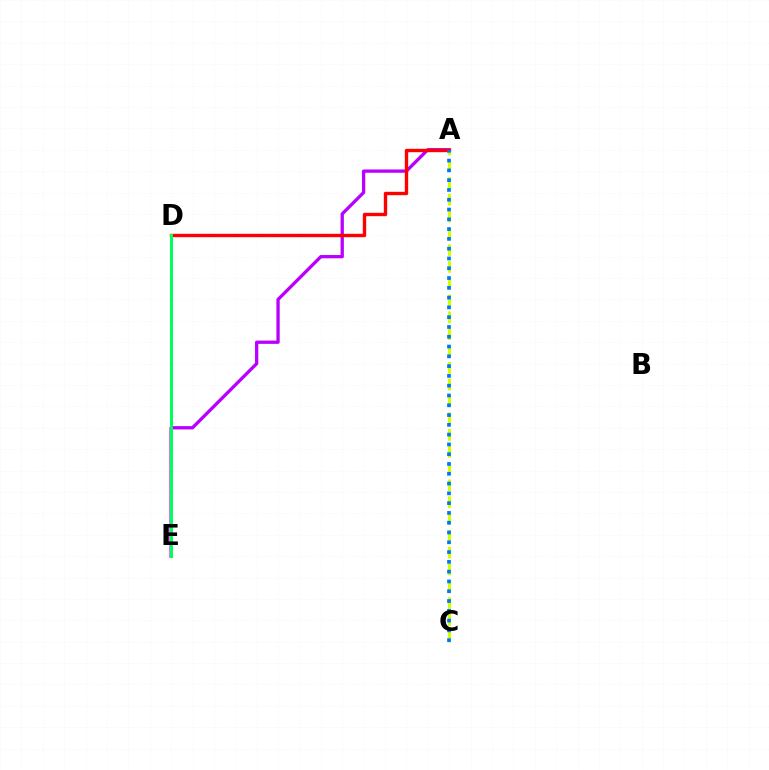{('A', 'E'): [{'color': '#b900ff', 'line_style': 'solid', 'thickness': 2.37}], ('A', 'D'): [{'color': '#ff0000', 'line_style': 'solid', 'thickness': 2.43}], ('A', 'C'): [{'color': '#d1ff00', 'line_style': 'dashed', 'thickness': 2.28}, {'color': '#0074ff', 'line_style': 'dotted', 'thickness': 2.66}], ('D', 'E'): [{'color': '#00ff5c', 'line_style': 'solid', 'thickness': 2.16}]}